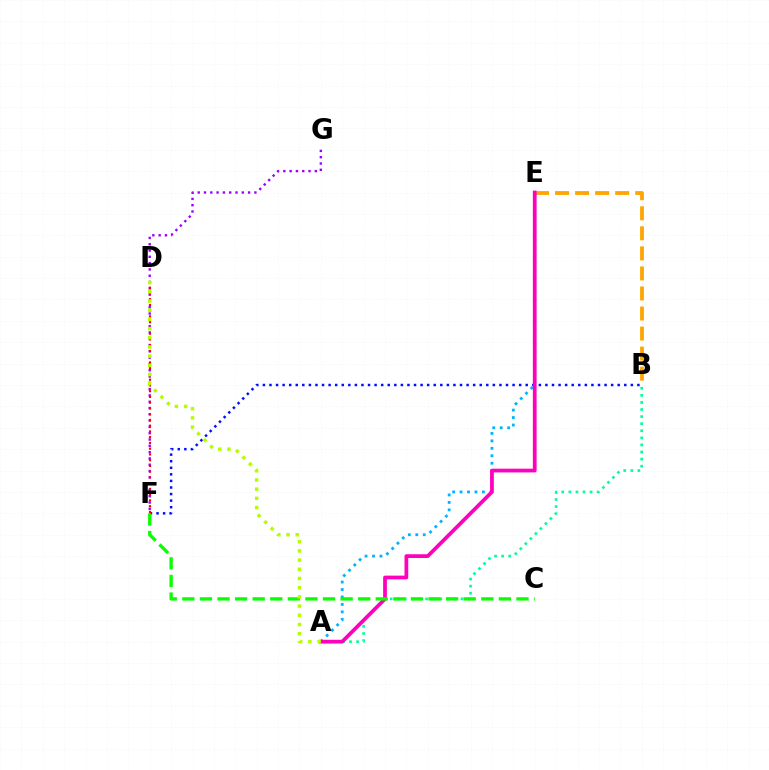{('F', 'G'): [{'color': '#9b00ff', 'line_style': 'dotted', 'thickness': 1.71}], ('B', 'F'): [{'color': '#0010ff', 'line_style': 'dotted', 'thickness': 1.79}], ('A', 'B'): [{'color': '#00ff9d', 'line_style': 'dotted', 'thickness': 1.93}], ('D', 'F'): [{'color': '#ff0000', 'line_style': 'dotted', 'thickness': 1.56}], ('B', 'E'): [{'color': '#ffa500', 'line_style': 'dashed', 'thickness': 2.72}], ('A', 'E'): [{'color': '#00b5ff', 'line_style': 'dotted', 'thickness': 2.02}, {'color': '#ff00bd', 'line_style': 'solid', 'thickness': 2.7}], ('C', 'F'): [{'color': '#08ff00', 'line_style': 'dashed', 'thickness': 2.39}], ('A', 'D'): [{'color': '#b3ff00', 'line_style': 'dotted', 'thickness': 2.5}]}